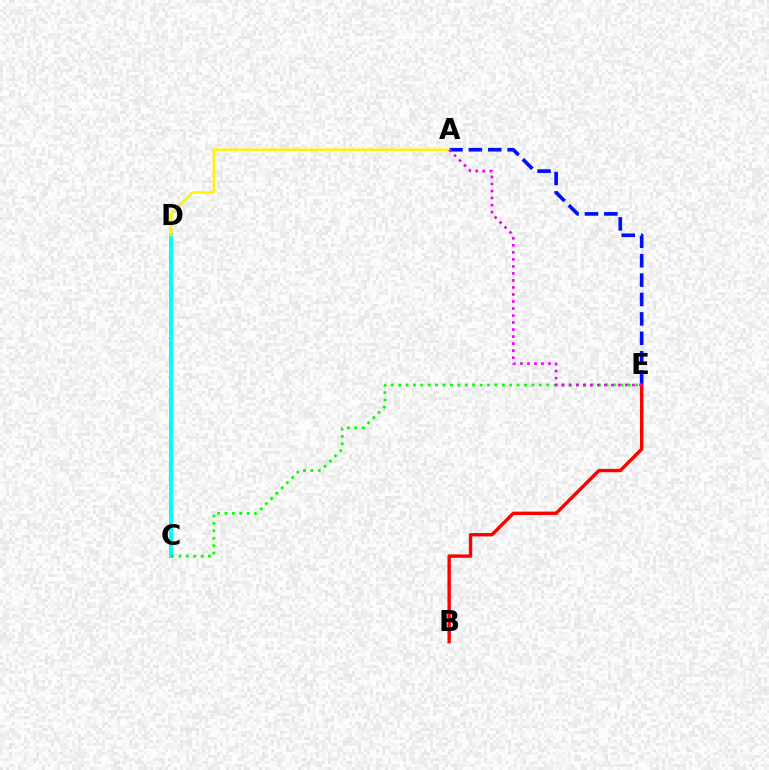{('C', 'D'): [{'color': '#00fff6', 'line_style': 'solid', 'thickness': 2.84}], ('A', 'E'): [{'color': '#0010ff', 'line_style': 'dashed', 'thickness': 2.64}, {'color': '#ee00ff', 'line_style': 'dotted', 'thickness': 1.91}], ('C', 'E'): [{'color': '#08ff00', 'line_style': 'dotted', 'thickness': 2.01}], ('A', 'D'): [{'color': '#fcf500', 'line_style': 'solid', 'thickness': 1.77}], ('B', 'E'): [{'color': '#ff0000', 'line_style': 'solid', 'thickness': 2.45}]}